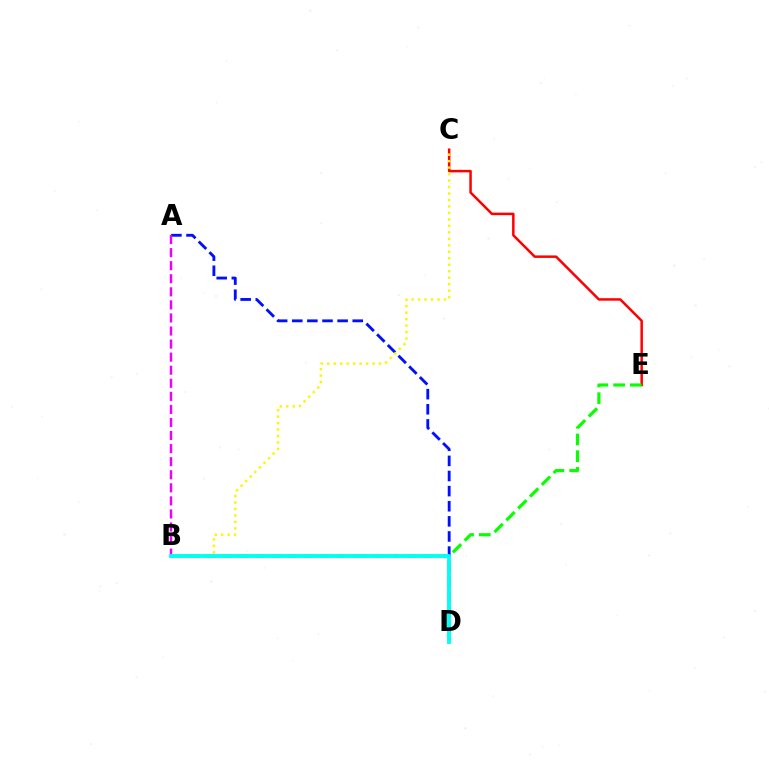{('A', 'D'): [{'color': '#0010ff', 'line_style': 'dashed', 'thickness': 2.05}], ('C', 'E'): [{'color': '#ff0000', 'line_style': 'solid', 'thickness': 1.79}], ('B', 'C'): [{'color': '#fcf500', 'line_style': 'dotted', 'thickness': 1.76}], ('B', 'E'): [{'color': '#08ff00', 'line_style': 'dashed', 'thickness': 2.27}], ('A', 'B'): [{'color': '#ee00ff', 'line_style': 'dashed', 'thickness': 1.77}], ('B', 'D'): [{'color': '#00fff6', 'line_style': 'solid', 'thickness': 2.77}]}